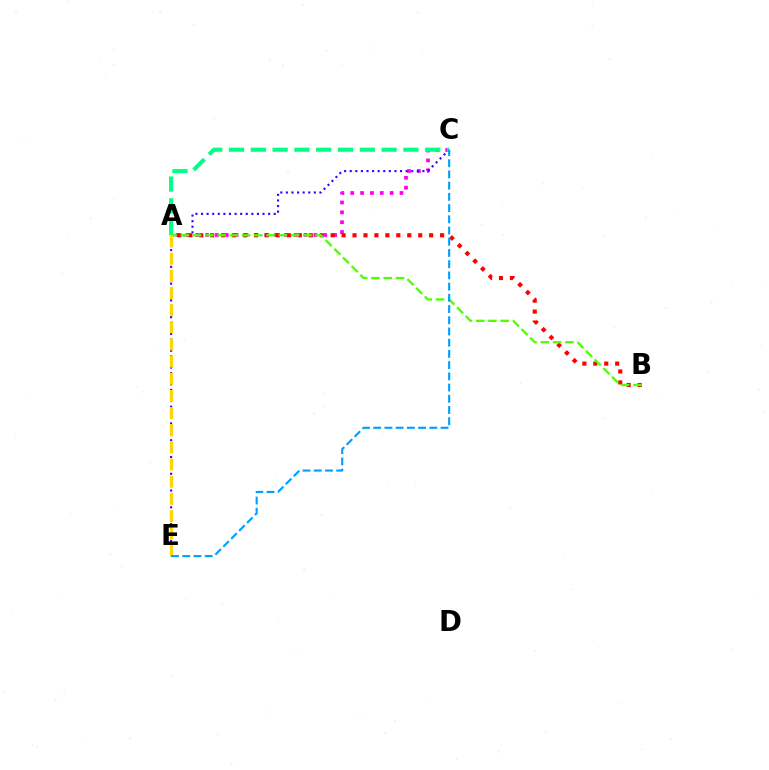{('A', 'C'): [{'color': '#ff00ed', 'line_style': 'dotted', 'thickness': 2.68}, {'color': '#00ff86', 'line_style': 'dashed', 'thickness': 2.96}], ('C', 'E'): [{'color': '#3700ff', 'line_style': 'dotted', 'thickness': 1.52}, {'color': '#009eff', 'line_style': 'dashed', 'thickness': 1.52}], ('A', 'B'): [{'color': '#ff0000', 'line_style': 'dotted', 'thickness': 2.97}, {'color': '#4fff00', 'line_style': 'dashed', 'thickness': 1.66}], ('A', 'E'): [{'color': '#ffd500', 'line_style': 'dashed', 'thickness': 2.33}]}